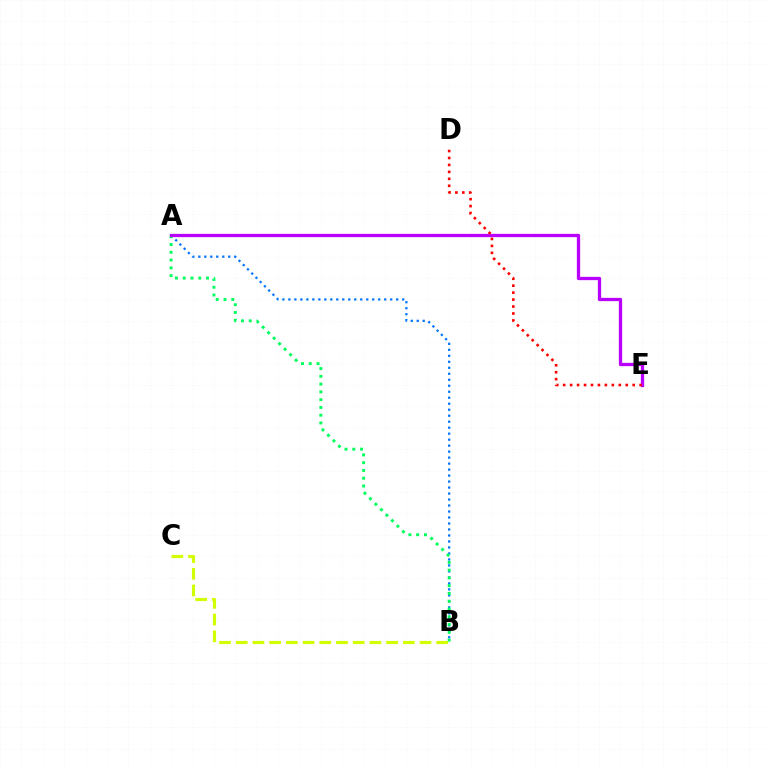{('A', 'B'): [{'color': '#0074ff', 'line_style': 'dotted', 'thickness': 1.63}, {'color': '#00ff5c', 'line_style': 'dotted', 'thickness': 2.11}], ('A', 'E'): [{'color': '#b900ff', 'line_style': 'solid', 'thickness': 2.36}], ('D', 'E'): [{'color': '#ff0000', 'line_style': 'dotted', 'thickness': 1.89}], ('B', 'C'): [{'color': '#d1ff00', 'line_style': 'dashed', 'thickness': 2.27}]}